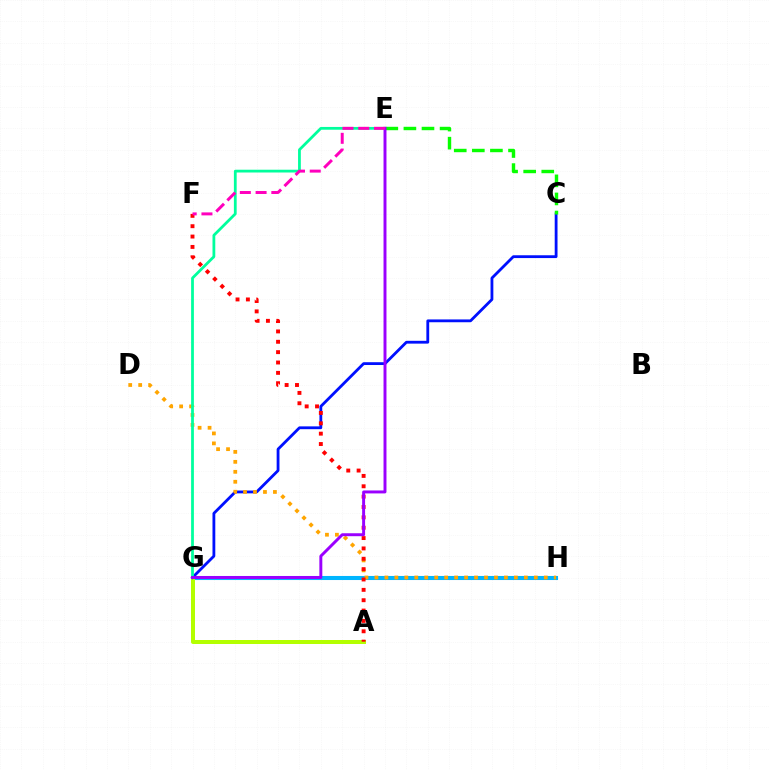{('G', 'H'): [{'color': '#00b5ff', 'line_style': 'solid', 'thickness': 2.93}], ('A', 'G'): [{'color': '#b3ff00', 'line_style': 'solid', 'thickness': 2.88}], ('C', 'G'): [{'color': '#0010ff', 'line_style': 'solid', 'thickness': 2.02}], ('D', 'H'): [{'color': '#ffa500', 'line_style': 'dotted', 'thickness': 2.71}], ('E', 'G'): [{'color': '#00ff9d', 'line_style': 'solid', 'thickness': 2.0}, {'color': '#9b00ff', 'line_style': 'solid', 'thickness': 2.12}], ('A', 'F'): [{'color': '#ff0000', 'line_style': 'dotted', 'thickness': 2.81}], ('C', 'E'): [{'color': '#08ff00', 'line_style': 'dashed', 'thickness': 2.46}], ('E', 'F'): [{'color': '#ff00bd', 'line_style': 'dashed', 'thickness': 2.14}]}